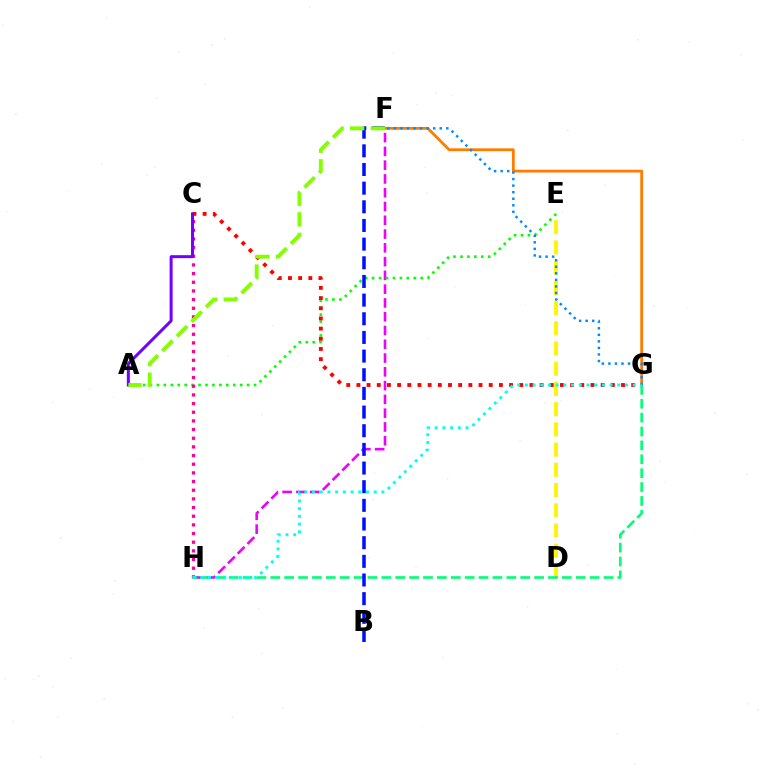{('F', 'H'): [{'color': '#ee00ff', 'line_style': 'dashed', 'thickness': 1.87}], ('A', 'E'): [{'color': '#08ff00', 'line_style': 'dotted', 'thickness': 1.89}], ('C', 'G'): [{'color': '#ff0000', 'line_style': 'dotted', 'thickness': 2.77}], ('C', 'H'): [{'color': '#ff0094', 'line_style': 'dotted', 'thickness': 2.35}], ('D', 'E'): [{'color': '#fcf500', 'line_style': 'dashed', 'thickness': 2.75}], ('F', 'G'): [{'color': '#ff7c00', 'line_style': 'solid', 'thickness': 2.02}, {'color': '#008cff', 'line_style': 'dotted', 'thickness': 1.78}], ('G', 'H'): [{'color': '#00ff74', 'line_style': 'dashed', 'thickness': 1.89}, {'color': '#00fff6', 'line_style': 'dotted', 'thickness': 2.09}], ('A', 'C'): [{'color': '#7200ff', 'line_style': 'solid', 'thickness': 2.15}], ('B', 'F'): [{'color': '#0010ff', 'line_style': 'dashed', 'thickness': 2.53}], ('A', 'F'): [{'color': '#84ff00', 'line_style': 'dashed', 'thickness': 2.8}]}